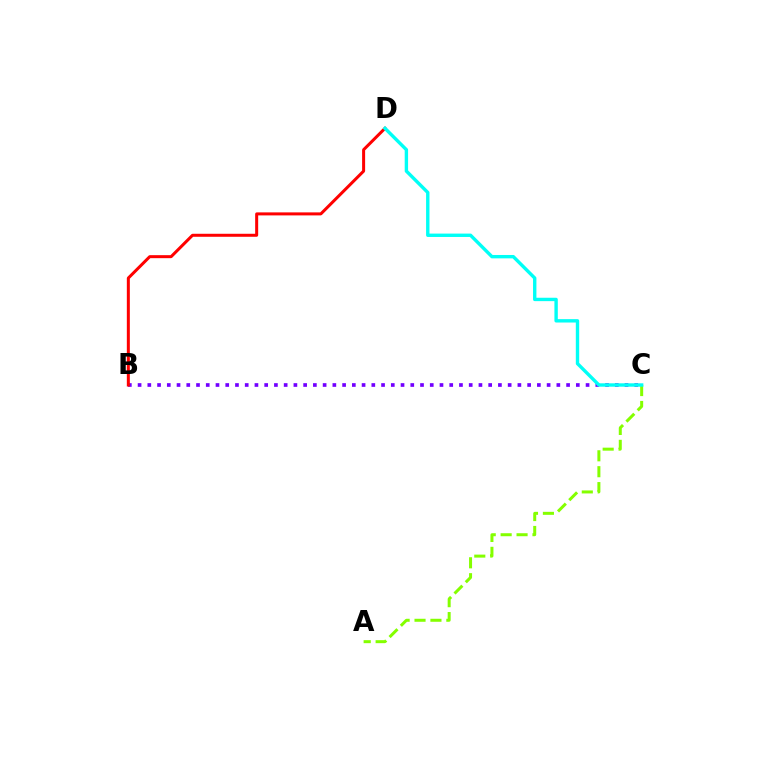{('B', 'C'): [{'color': '#7200ff', 'line_style': 'dotted', 'thickness': 2.65}], ('B', 'D'): [{'color': '#ff0000', 'line_style': 'solid', 'thickness': 2.17}], ('A', 'C'): [{'color': '#84ff00', 'line_style': 'dashed', 'thickness': 2.16}], ('C', 'D'): [{'color': '#00fff6', 'line_style': 'solid', 'thickness': 2.44}]}